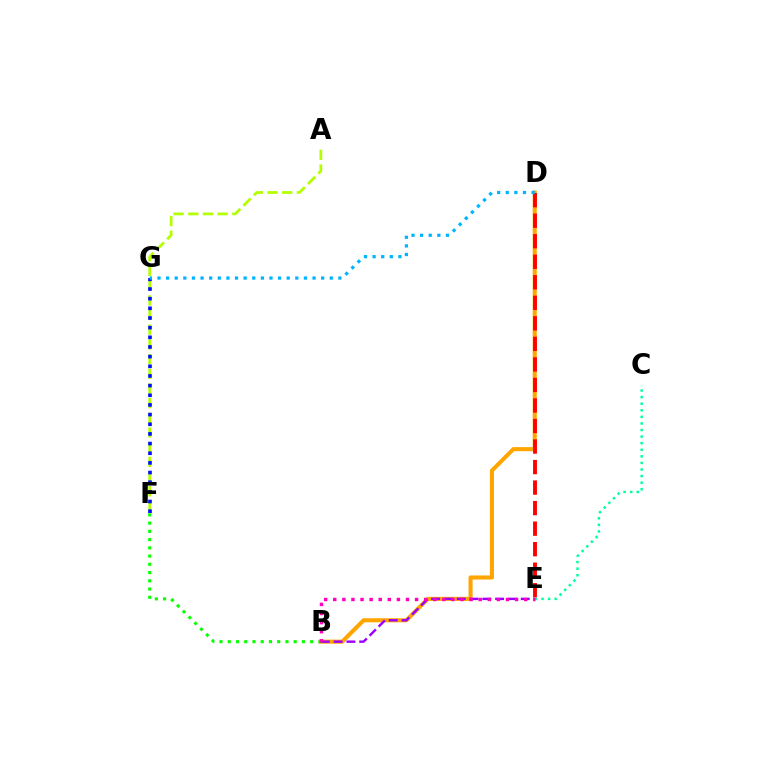{('B', 'D'): [{'color': '#ffa500', 'line_style': 'solid', 'thickness': 2.94}], ('C', 'E'): [{'color': '#00ff9d', 'line_style': 'dotted', 'thickness': 1.79}], ('A', 'F'): [{'color': '#b3ff00', 'line_style': 'dashed', 'thickness': 1.99}], ('B', 'E'): [{'color': '#9b00ff', 'line_style': 'dashed', 'thickness': 1.74}, {'color': '#ff00bd', 'line_style': 'dotted', 'thickness': 2.47}], ('F', 'G'): [{'color': '#0010ff', 'line_style': 'dotted', 'thickness': 2.62}], ('B', 'F'): [{'color': '#08ff00', 'line_style': 'dotted', 'thickness': 2.24}], ('D', 'E'): [{'color': '#ff0000', 'line_style': 'dashed', 'thickness': 2.79}], ('D', 'G'): [{'color': '#00b5ff', 'line_style': 'dotted', 'thickness': 2.34}]}